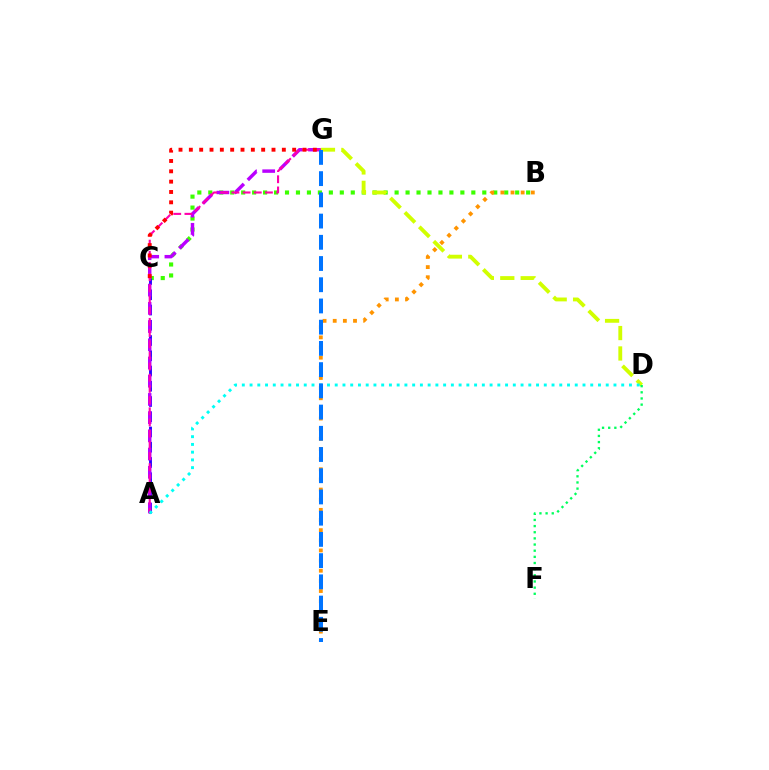{('B', 'C'): [{'color': '#3dff00', 'line_style': 'dotted', 'thickness': 2.98}], ('A', 'C'): [{'color': '#2500ff', 'line_style': 'dashed', 'thickness': 2.07}], ('A', 'G'): [{'color': '#b900ff', 'line_style': 'dashed', 'thickness': 2.47}, {'color': '#ff00ac', 'line_style': 'dashed', 'thickness': 1.52}], ('D', 'G'): [{'color': '#d1ff00', 'line_style': 'dashed', 'thickness': 2.77}], ('D', 'F'): [{'color': '#00ff5c', 'line_style': 'dotted', 'thickness': 1.67}], ('C', 'G'): [{'color': '#ff0000', 'line_style': 'dotted', 'thickness': 2.81}], ('B', 'E'): [{'color': '#ff9400', 'line_style': 'dotted', 'thickness': 2.76}], ('A', 'D'): [{'color': '#00fff6', 'line_style': 'dotted', 'thickness': 2.1}], ('E', 'G'): [{'color': '#0074ff', 'line_style': 'dashed', 'thickness': 2.88}]}